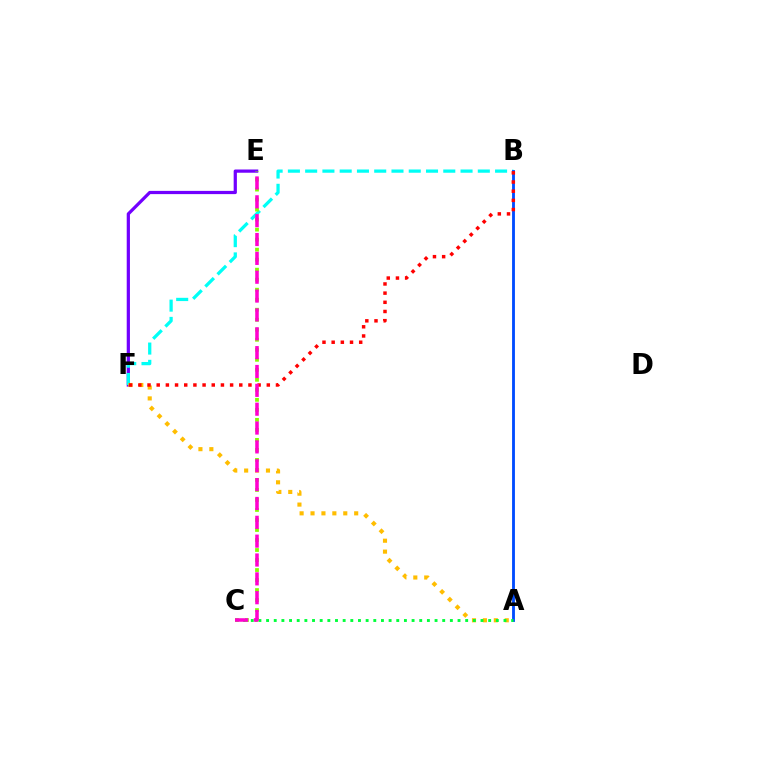{('E', 'F'): [{'color': '#7200ff', 'line_style': 'solid', 'thickness': 2.32}], ('B', 'F'): [{'color': '#00fff6', 'line_style': 'dashed', 'thickness': 2.35}, {'color': '#ff0000', 'line_style': 'dotted', 'thickness': 2.49}], ('A', 'B'): [{'color': '#004bff', 'line_style': 'solid', 'thickness': 2.05}], ('A', 'F'): [{'color': '#ffbd00', 'line_style': 'dotted', 'thickness': 2.97}], ('A', 'C'): [{'color': '#00ff39', 'line_style': 'dotted', 'thickness': 2.08}], ('C', 'E'): [{'color': '#84ff00', 'line_style': 'dotted', 'thickness': 2.72}, {'color': '#ff00cf', 'line_style': 'dashed', 'thickness': 2.56}]}